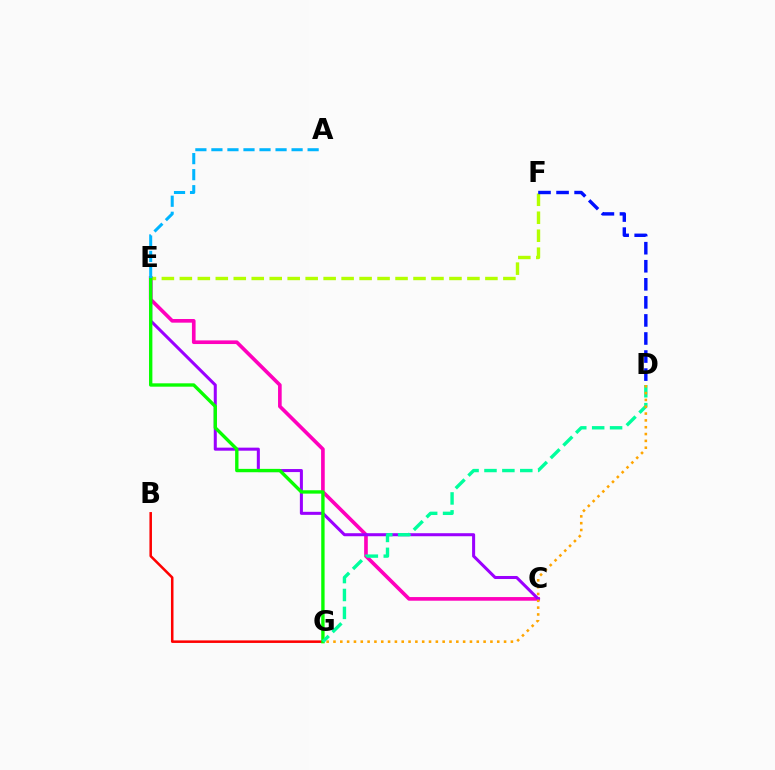{('C', 'E'): [{'color': '#ff00bd', 'line_style': 'solid', 'thickness': 2.63}, {'color': '#9b00ff', 'line_style': 'solid', 'thickness': 2.19}], ('B', 'G'): [{'color': '#ff0000', 'line_style': 'solid', 'thickness': 1.82}], ('E', 'F'): [{'color': '#b3ff00', 'line_style': 'dashed', 'thickness': 2.44}], ('D', 'F'): [{'color': '#0010ff', 'line_style': 'dashed', 'thickness': 2.45}], ('E', 'G'): [{'color': '#08ff00', 'line_style': 'solid', 'thickness': 2.42}], ('D', 'G'): [{'color': '#00ff9d', 'line_style': 'dashed', 'thickness': 2.43}, {'color': '#ffa500', 'line_style': 'dotted', 'thickness': 1.85}], ('A', 'E'): [{'color': '#00b5ff', 'line_style': 'dashed', 'thickness': 2.18}]}